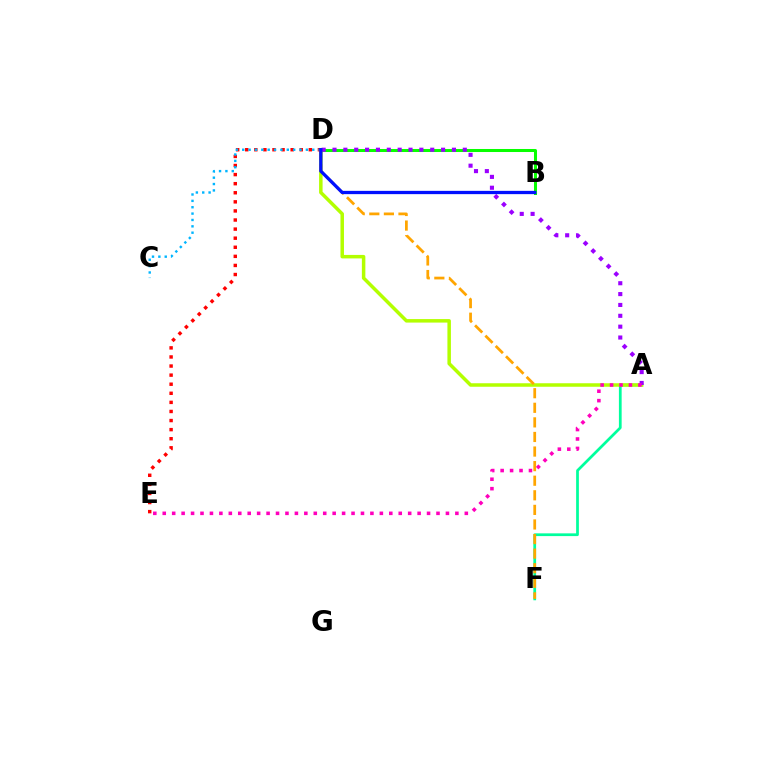{('B', 'D'): [{'color': '#08ff00', 'line_style': 'solid', 'thickness': 2.18}, {'color': '#0010ff', 'line_style': 'solid', 'thickness': 2.37}], ('A', 'F'): [{'color': '#00ff9d', 'line_style': 'solid', 'thickness': 1.97}], ('A', 'D'): [{'color': '#b3ff00', 'line_style': 'solid', 'thickness': 2.52}, {'color': '#9b00ff', 'line_style': 'dotted', 'thickness': 2.95}], ('D', 'E'): [{'color': '#ff0000', 'line_style': 'dotted', 'thickness': 2.47}], ('C', 'D'): [{'color': '#00b5ff', 'line_style': 'dotted', 'thickness': 1.73}], ('D', 'F'): [{'color': '#ffa500', 'line_style': 'dashed', 'thickness': 1.98}], ('A', 'E'): [{'color': '#ff00bd', 'line_style': 'dotted', 'thickness': 2.56}]}